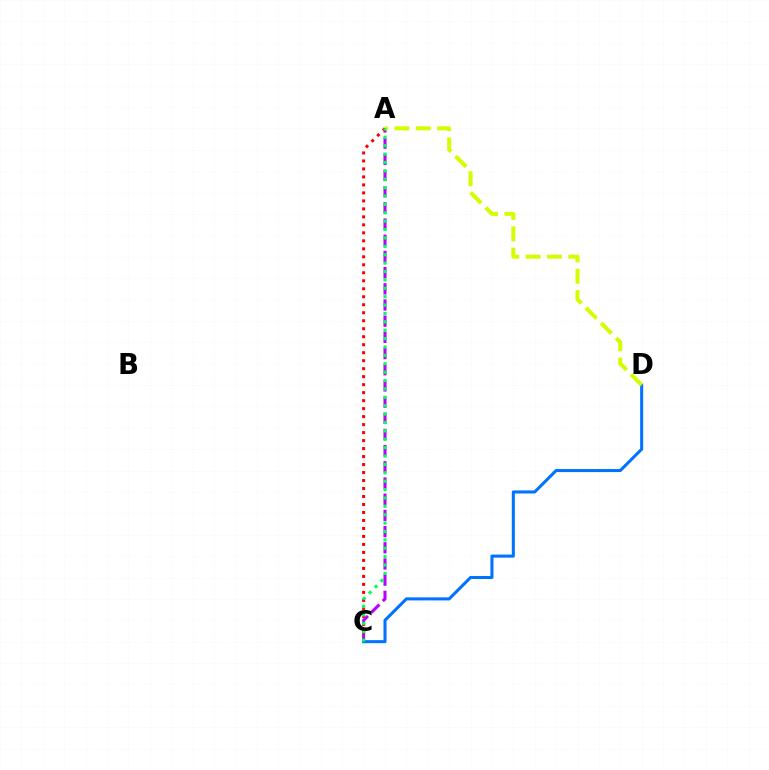{('A', 'C'): [{'color': '#b900ff', 'line_style': 'dashed', 'thickness': 2.2}, {'color': '#ff0000', 'line_style': 'dotted', 'thickness': 2.17}, {'color': '#00ff5c', 'line_style': 'dotted', 'thickness': 2.28}], ('C', 'D'): [{'color': '#0074ff', 'line_style': 'solid', 'thickness': 2.2}], ('A', 'D'): [{'color': '#d1ff00', 'line_style': 'dashed', 'thickness': 2.9}]}